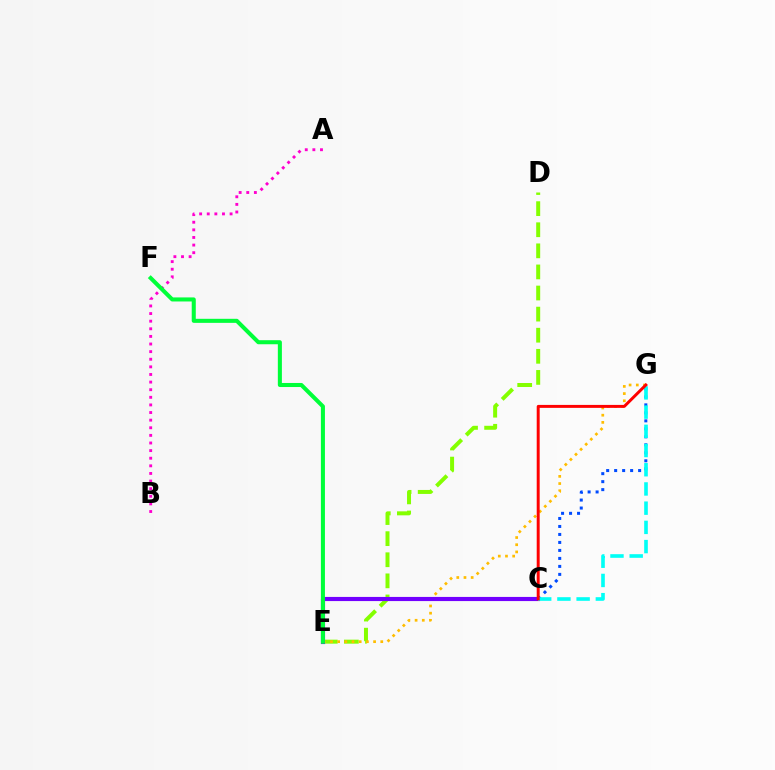{('D', 'E'): [{'color': '#84ff00', 'line_style': 'dashed', 'thickness': 2.87}], ('E', 'G'): [{'color': '#ffbd00', 'line_style': 'dotted', 'thickness': 1.95}], ('A', 'B'): [{'color': '#ff00cf', 'line_style': 'dotted', 'thickness': 2.07}], ('C', 'E'): [{'color': '#7200ff', 'line_style': 'solid', 'thickness': 2.98}], ('C', 'G'): [{'color': '#004bff', 'line_style': 'dotted', 'thickness': 2.17}, {'color': '#00fff6', 'line_style': 'dashed', 'thickness': 2.61}, {'color': '#ff0000', 'line_style': 'solid', 'thickness': 2.13}], ('E', 'F'): [{'color': '#00ff39', 'line_style': 'solid', 'thickness': 2.92}]}